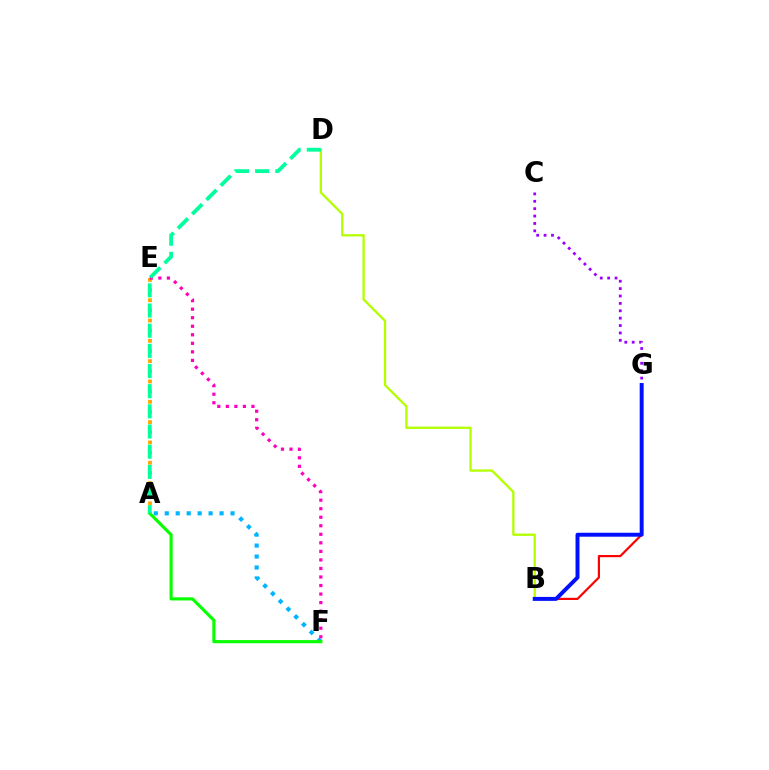{('A', 'F'): [{'color': '#00b5ff', 'line_style': 'dotted', 'thickness': 2.98}, {'color': '#08ff00', 'line_style': 'solid', 'thickness': 2.26}], ('B', 'G'): [{'color': '#ff0000', 'line_style': 'solid', 'thickness': 1.57}, {'color': '#0010ff', 'line_style': 'solid', 'thickness': 2.84}], ('B', 'D'): [{'color': '#b3ff00', 'line_style': 'solid', 'thickness': 1.66}], ('C', 'G'): [{'color': '#9b00ff', 'line_style': 'dotted', 'thickness': 2.01}], ('A', 'E'): [{'color': '#ffa500', 'line_style': 'dotted', 'thickness': 2.76}], ('E', 'F'): [{'color': '#ff00bd', 'line_style': 'dotted', 'thickness': 2.32}], ('A', 'D'): [{'color': '#00ff9d', 'line_style': 'dashed', 'thickness': 2.74}]}